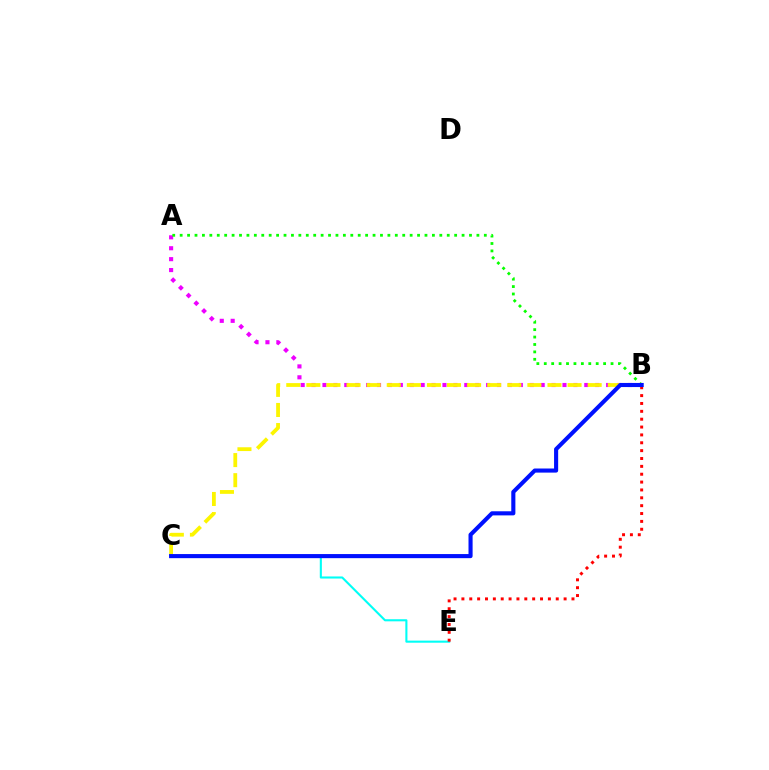{('C', 'E'): [{'color': '#00fff6', 'line_style': 'solid', 'thickness': 1.51}], ('A', 'B'): [{'color': '#ee00ff', 'line_style': 'dotted', 'thickness': 2.96}, {'color': '#08ff00', 'line_style': 'dotted', 'thickness': 2.02}], ('B', 'C'): [{'color': '#fcf500', 'line_style': 'dashed', 'thickness': 2.73}, {'color': '#0010ff', 'line_style': 'solid', 'thickness': 2.95}], ('B', 'E'): [{'color': '#ff0000', 'line_style': 'dotted', 'thickness': 2.14}]}